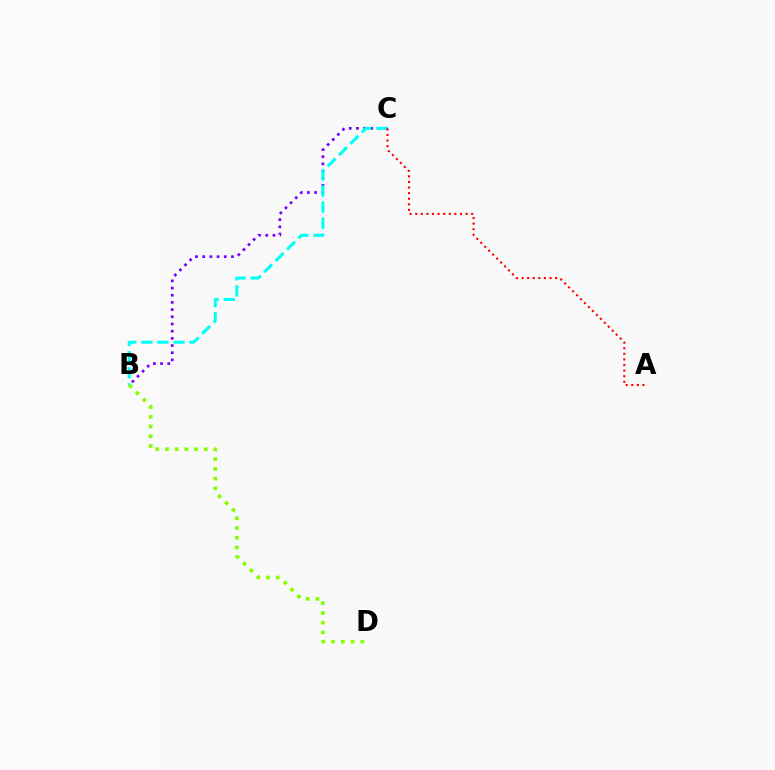{('B', 'C'): [{'color': '#7200ff', 'line_style': 'dotted', 'thickness': 1.95}, {'color': '#00fff6', 'line_style': 'dashed', 'thickness': 2.19}], ('A', 'C'): [{'color': '#ff0000', 'line_style': 'dotted', 'thickness': 1.52}], ('B', 'D'): [{'color': '#84ff00', 'line_style': 'dotted', 'thickness': 2.64}]}